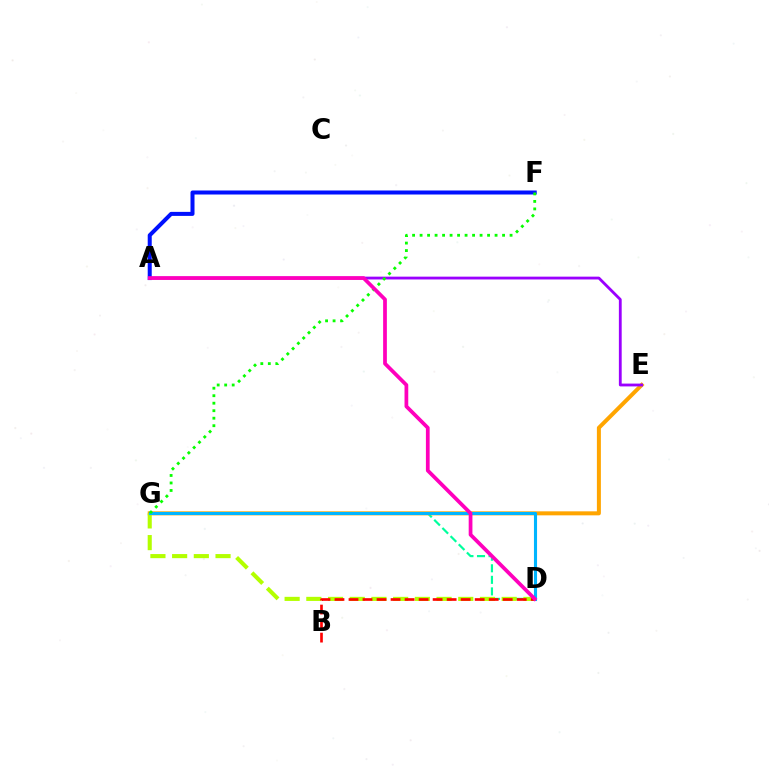{('D', 'G'): [{'color': '#00ff9d', 'line_style': 'dashed', 'thickness': 1.57}, {'color': '#b3ff00', 'line_style': 'dashed', 'thickness': 2.95}, {'color': '#00b5ff', 'line_style': 'solid', 'thickness': 2.23}], ('E', 'G'): [{'color': '#ffa500', 'line_style': 'solid', 'thickness': 2.88}], ('A', 'E'): [{'color': '#9b00ff', 'line_style': 'solid', 'thickness': 2.03}], ('A', 'F'): [{'color': '#0010ff', 'line_style': 'solid', 'thickness': 2.89}], ('B', 'D'): [{'color': '#ff0000', 'line_style': 'dashed', 'thickness': 1.9}], ('F', 'G'): [{'color': '#08ff00', 'line_style': 'dotted', 'thickness': 2.04}], ('A', 'D'): [{'color': '#ff00bd', 'line_style': 'solid', 'thickness': 2.69}]}